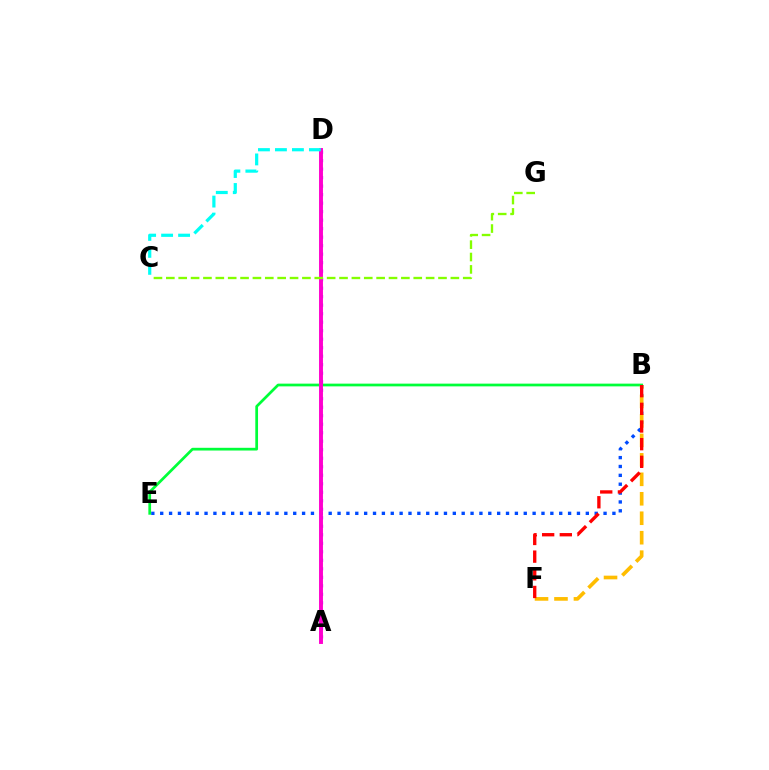{('B', 'E'): [{'color': '#004bff', 'line_style': 'dotted', 'thickness': 2.41}, {'color': '#00ff39', 'line_style': 'solid', 'thickness': 1.97}], ('A', 'D'): [{'color': '#7200ff', 'line_style': 'dotted', 'thickness': 2.31}, {'color': '#ff00cf', 'line_style': 'solid', 'thickness': 2.82}], ('B', 'F'): [{'color': '#ffbd00', 'line_style': 'dashed', 'thickness': 2.64}, {'color': '#ff0000', 'line_style': 'dashed', 'thickness': 2.4}], ('C', 'G'): [{'color': '#84ff00', 'line_style': 'dashed', 'thickness': 1.68}], ('C', 'D'): [{'color': '#00fff6', 'line_style': 'dashed', 'thickness': 2.31}]}